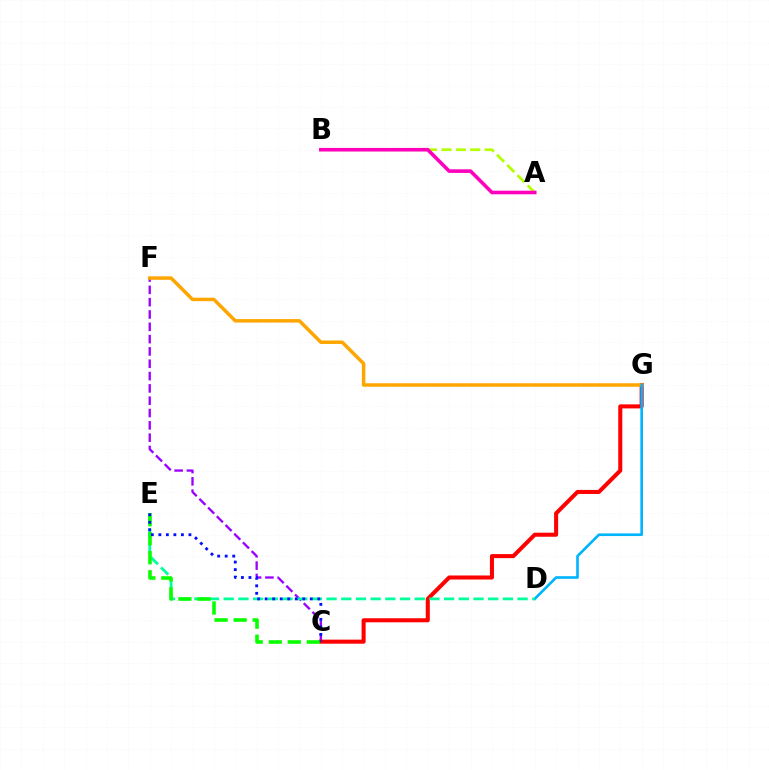{('A', 'B'): [{'color': '#b3ff00', 'line_style': 'dashed', 'thickness': 1.96}, {'color': '#ff00bd', 'line_style': 'solid', 'thickness': 2.59}], ('C', 'F'): [{'color': '#9b00ff', 'line_style': 'dashed', 'thickness': 1.67}], ('C', 'G'): [{'color': '#ff0000', 'line_style': 'solid', 'thickness': 2.91}], ('F', 'G'): [{'color': '#ffa500', 'line_style': 'solid', 'thickness': 2.51}], ('D', 'G'): [{'color': '#00b5ff', 'line_style': 'solid', 'thickness': 1.9}], ('D', 'E'): [{'color': '#00ff9d', 'line_style': 'dashed', 'thickness': 2.0}], ('C', 'E'): [{'color': '#08ff00', 'line_style': 'dashed', 'thickness': 2.59}, {'color': '#0010ff', 'line_style': 'dotted', 'thickness': 2.04}]}